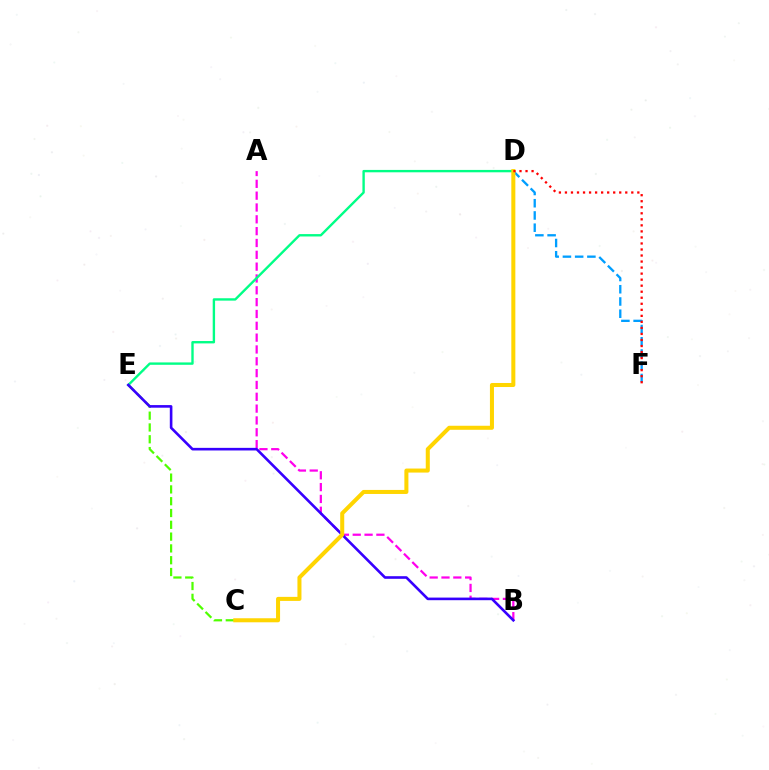{('A', 'B'): [{'color': '#ff00ed', 'line_style': 'dashed', 'thickness': 1.61}], ('C', 'E'): [{'color': '#4fff00', 'line_style': 'dashed', 'thickness': 1.6}], ('D', 'E'): [{'color': '#00ff86', 'line_style': 'solid', 'thickness': 1.71}], ('B', 'E'): [{'color': '#3700ff', 'line_style': 'solid', 'thickness': 1.88}], ('D', 'F'): [{'color': '#009eff', 'line_style': 'dashed', 'thickness': 1.66}, {'color': '#ff0000', 'line_style': 'dotted', 'thickness': 1.64}], ('C', 'D'): [{'color': '#ffd500', 'line_style': 'solid', 'thickness': 2.9}]}